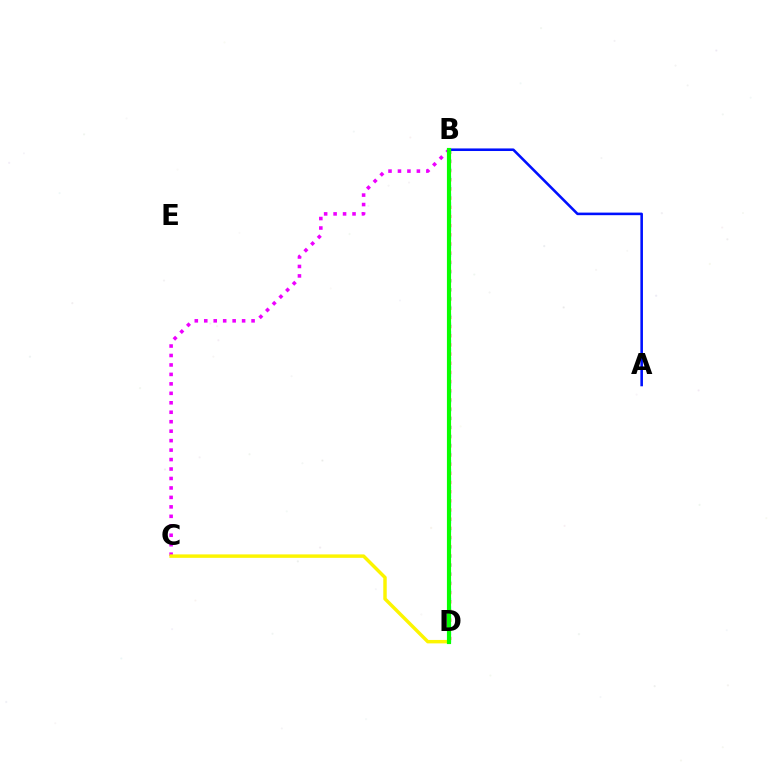{('B', 'D'): [{'color': '#ff0000', 'line_style': 'dotted', 'thickness': 2.49}, {'color': '#00fff6', 'line_style': 'dotted', 'thickness': 2.34}, {'color': '#08ff00', 'line_style': 'solid', 'thickness': 2.99}], ('B', 'C'): [{'color': '#ee00ff', 'line_style': 'dotted', 'thickness': 2.57}], ('A', 'B'): [{'color': '#0010ff', 'line_style': 'solid', 'thickness': 1.85}], ('C', 'D'): [{'color': '#fcf500', 'line_style': 'solid', 'thickness': 2.48}]}